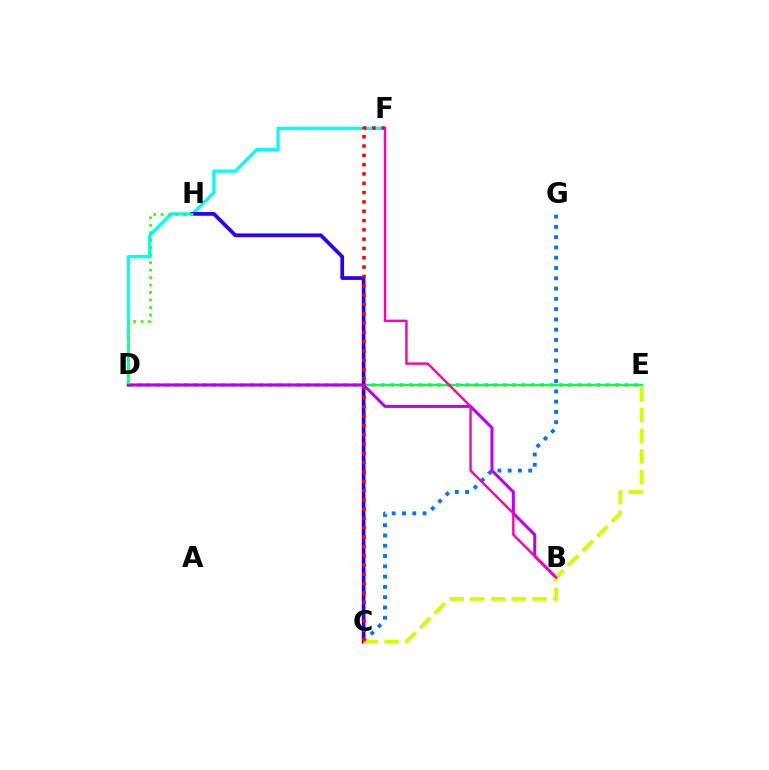{('D', 'E'): [{'color': '#ff9400', 'line_style': 'dotted', 'thickness': 2.55}, {'color': '#00ff5c', 'line_style': 'solid', 'thickness': 1.77}], ('D', 'F'): [{'color': '#00fff6', 'line_style': 'solid', 'thickness': 2.38}], ('C', 'G'): [{'color': '#0074ff', 'line_style': 'dotted', 'thickness': 2.79}], ('C', 'H'): [{'color': '#2500ff', 'line_style': 'solid', 'thickness': 2.67}], ('B', 'D'): [{'color': '#b900ff', 'line_style': 'solid', 'thickness': 2.18}], ('C', 'E'): [{'color': '#d1ff00', 'line_style': 'dashed', 'thickness': 2.81}], ('C', 'F'): [{'color': '#ff0000', 'line_style': 'dotted', 'thickness': 2.53}], ('B', 'F'): [{'color': '#ff00ac', 'line_style': 'solid', 'thickness': 1.73}], ('D', 'H'): [{'color': '#3dff00', 'line_style': 'dotted', 'thickness': 2.03}]}